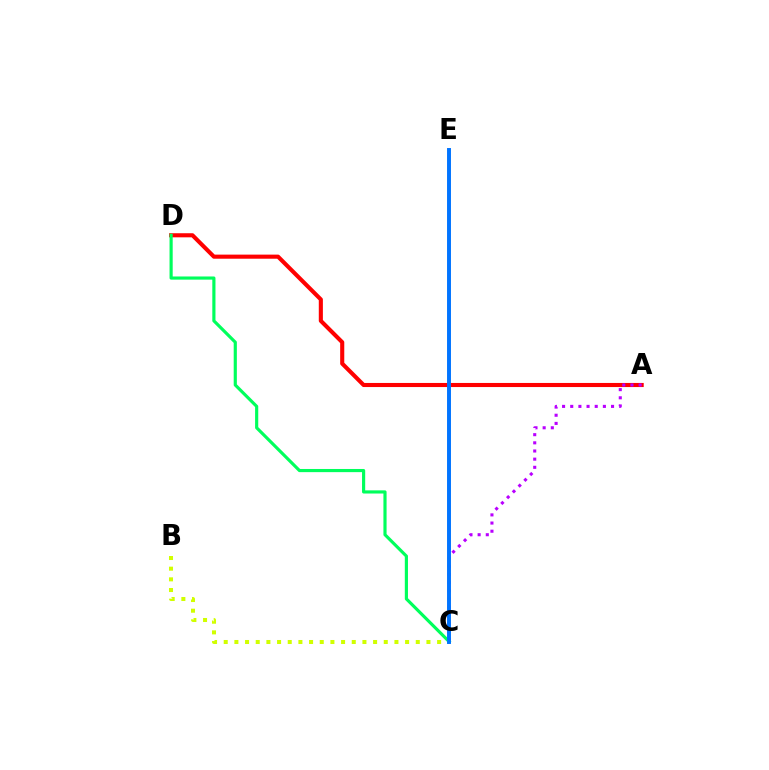{('A', 'D'): [{'color': '#ff0000', 'line_style': 'solid', 'thickness': 2.95}], ('A', 'C'): [{'color': '#b900ff', 'line_style': 'dotted', 'thickness': 2.22}], ('C', 'D'): [{'color': '#00ff5c', 'line_style': 'solid', 'thickness': 2.28}], ('B', 'C'): [{'color': '#d1ff00', 'line_style': 'dotted', 'thickness': 2.9}], ('C', 'E'): [{'color': '#0074ff', 'line_style': 'solid', 'thickness': 2.83}]}